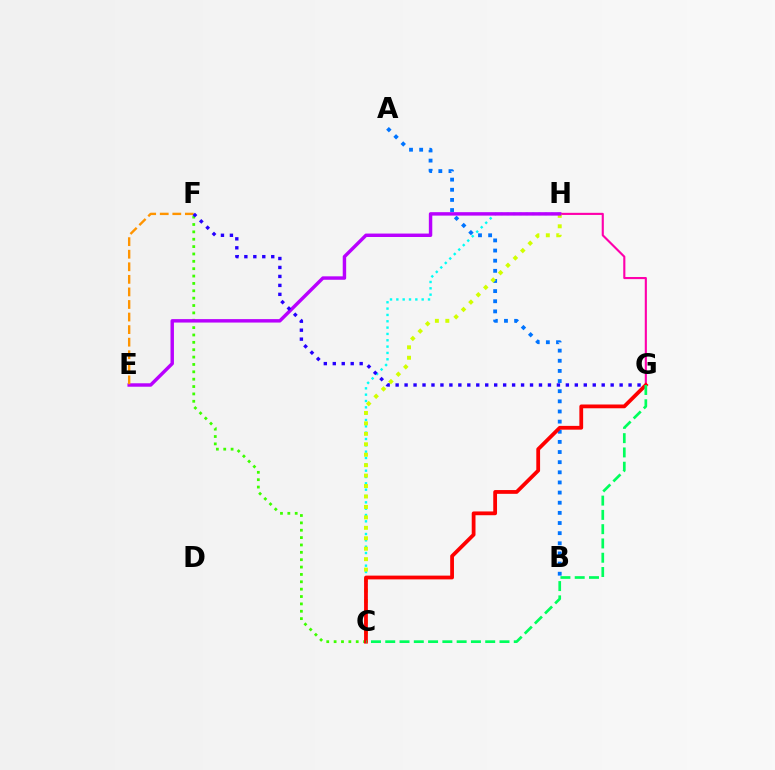{('A', 'B'): [{'color': '#0074ff', 'line_style': 'dotted', 'thickness': 2.76}], ('G', 'H'): [{'color': '#ff00ac', 'line_style': 'solid', 'thickness': 1.53}], ('C', 'F'): [{'color': '#3dff00', 'line_style': 'dotted', 'thickness': 2.0}], ('C', 'H'): [{'color': '#00fff6', 'line_style': 'dotted', 'thickness': 1.72}, {'color': '#d1ff00', 'line_style': 'dotted', 'thickness': 2.84}], ('C', 'G'): [{'color': '#ff0000', 'line_style': 'solid', 'thickness': 2.72}, {'color': '#00ff5c', 'line_style': 'dashed', 'thickness': 1.94}], ('E', 'H'): [{'color': '#b900ff', 'line_style': 'solid', 'thickness': 2.47}], ('E', 'F'): [{'color': '#ff9400', 'line_style': 'dashed', 'thickness': 1.71}], ('F', 'G'): [{'color': '#2500ff', 'line_style': 'dotted', 'thickness': 2.43}]}